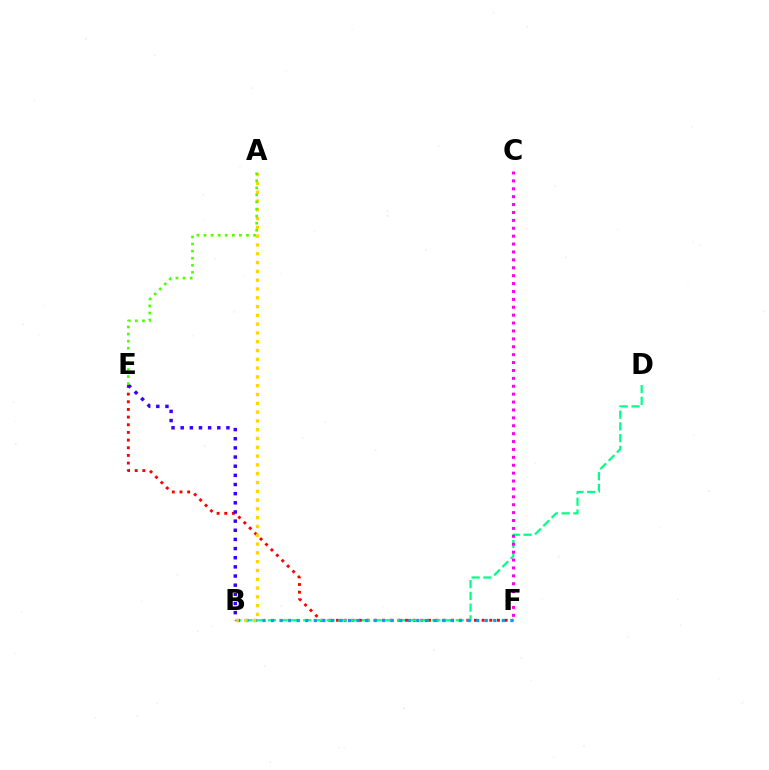{('E', 'F'): [{'color': '#ff0000', 'line_style': 'dotted', 'thickness': 2.08}], ('B', 'D'): [{'color': '#00ff86', 'line_style': 'dashed', 'thickness': 1.59}], ('C', 'F'): [{'color': '#ff00ed', 'line_style': 'dotted', 'thickness': 2.15}], ('B', 'F'): [{'color': '#009eff', 'line_style': 'dotted', 'thickness': 2.32}], ('A', 'B'): [{'color': '#ffd500', 'line_style': 'dotted', 'thickness': 2.39}], ('B', 'E'): [{'color': '#3700ff', 'line_style': 'dotted', 'thickness': 2.49}], ('A', 'E'): [{'color': '#4fff00', 'line_style': 'dotted', 'thickness': 1.92}]}